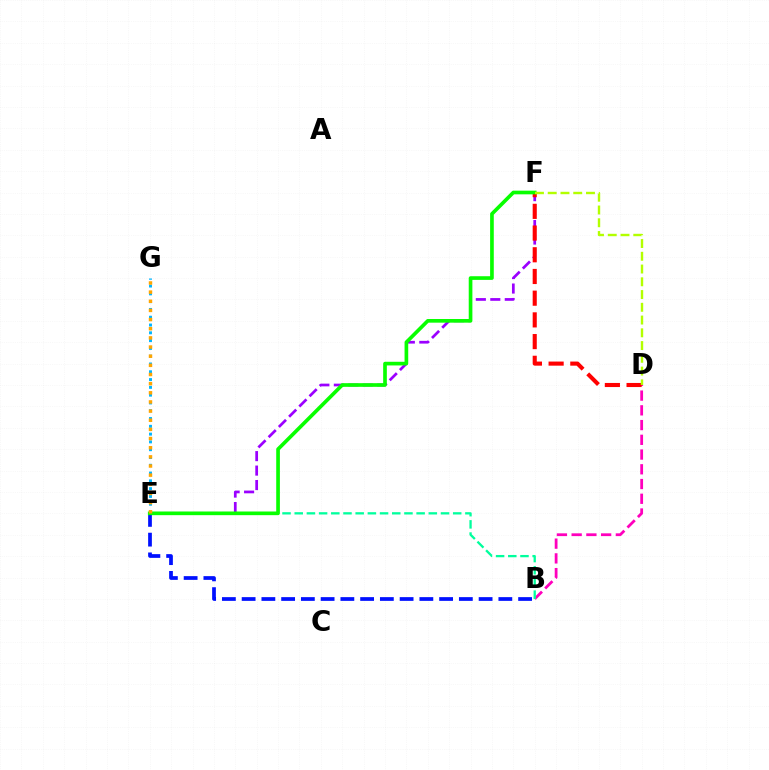{('E', 'G'): [{'color': '#00b5ff', 'line_style': 'dotted', 'thickness': 2.12}, {'color': '#ffa500', 'line_style': 'dotted', 'thickness': 2.49}], ('B', 'D'): [{'color': '#ff00bd', 'line_style': 'dashed', 'thickness': 2.0}], ('B', 'E'): [{'color': '#00ff9d', 'line_style': 'dashed', 'thickness': 1.66}, {'color': '#0010ff', 'line_style': 'dashed', 'thickness': 2.68}], ('E', 'F'): [{'color': '#9b00ff', 'line_style': 'dashed', 'thickness': 1.96}, {'color': '#08ff00', 'line_style': 'solid', 'thickness': 2.64}], ('D', 'F'): [{'color': '#ff0000', 'line_style': 'dashed', 'thickness': 2.95}, {'color': '#b3ff00', 'line_style': 'dashed', 'thickness': 1.73}]}